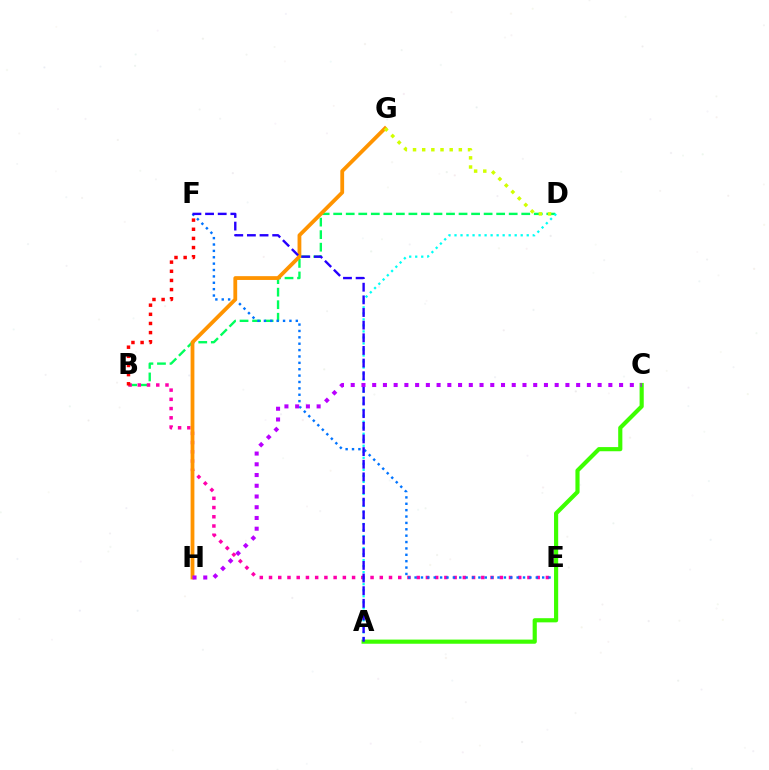{('B', 'D'): [{'color': '#00ff5c', 'line_style': 'dashed', 'thickness': 1.7}], ('B', 'E'): [{'color': '#ff00ac', 'line_style': 'dotted', 'thickness': 2.51}], ('E', 'F'): [{'color': '#0074ff', 'line_style': 'dotted', 'thickness': 1.73}], ('A', 'C'): [{'color': '#3dff00', 'line_style': 'solid', 'thickness': 2.99}], ('B', 'F'): [{'color': '#ff0000', 'line_style': 'dotted', 'thickness': 2.48}], ('G', 'H'): [{'color': '#ff9400', 'line_style': 'solid', 'thickness': 2.74}], ('D', 'G'): [{'color': '#d1ff00', 'line_style': 'dotted', 'thickness': 2.49}], ('A', 'D'): [{'color': '#00fff6', 'line_style': 'dotted', 'thickness': 1.64}], ('A', 'F'): [{'color': '#2500ff', 'line_style': 'dashed', 'thickness': 1.72}], ('C', 'H'): [{'color': '#b900ff', 'line_style': 'dotted', 'thickness': 2.92}]}